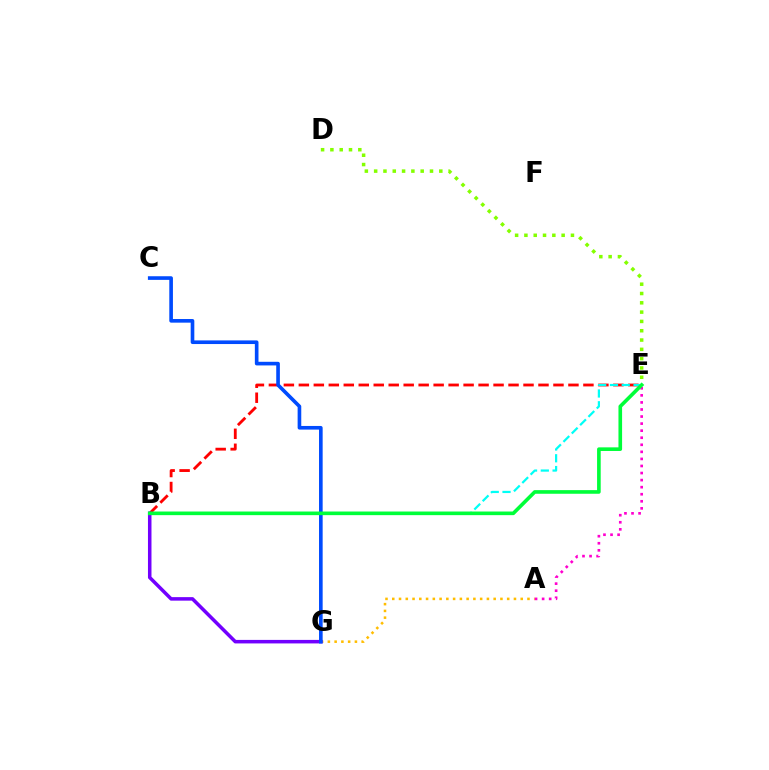{('D', 'E'): [{'color': '#84ff00', 'line_style': 'dotted', 'thickness': 2.53}], ('B', 'E'): [{'color': '#ff0000', 'line_style': 'dashed', 'thickness': 2.03}, {'color': '#00fff6', 'line_style': 'dashed', 'thickness': 1.6}, {'color': '#00ff39', 'line_style': 'solid', 'thickness': 2.61}], ('A', 'G'): [{'color': '#ffbd00', 'line_style': 'dotted', 'thickness': 1.84}], ('A', 'E'): [{'color': '#ff00cf', 'line_style': 'dotted', 'thickness': 1.92}], ('B', 'G'): [{'color': '#7200ff', 'line_style': 'solid', 'thickness': 2.53}], ('C', 'G'): [{'color': '#004bff', 'line_style': 'solid', 'thickness': 2.62}]}